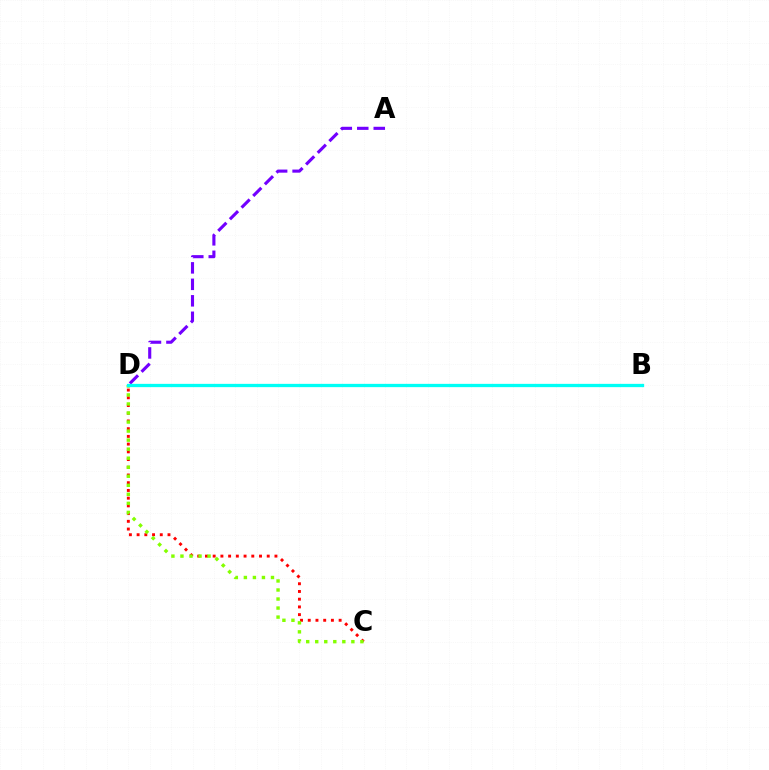{('A', 'D'): [{'color': '#7200ff', 'line_style': 'dashed', 'thickness': 2.24}], ('C', 'D'): [{'color': '#ff0000', 'line_style': 'dotted', 'thickness': 2.1}, {'color': '#84ff00', 'line_style': 'dotted', 'thickness': 2.45}], ('B', 'D'): [{'color': '#00fff6', 'line_style': 'solid', 'thickness': 2.37}]}